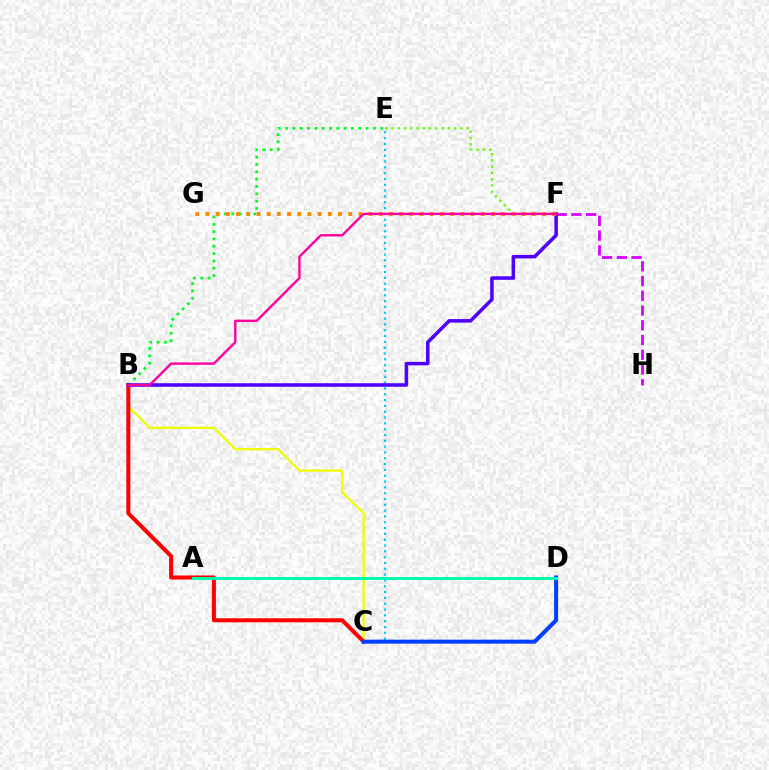{('B', 'C'): [{'color': '#eeff00', 'line_style': 'solid', 'thickness': 1.62}, {'color': '#ff0000', 'line_style': 'solid', 'thickness': 2.9}], ('E', 'F'): [{'color': '#66ff00', 'line_style': 'dotted', 'thickness': 1.7}], ('F', 'H'): [{'color': '#d600ff', 'line_style': 'dashed', 'thickness': 2.0}], ('C', 'E'): [{'color': '#00c7ff', 'line_style': 'dotted', 'thickness': 1.58}], ('C', 'D'): [{'color': '#003fff', 'line_style': 'solid', 'thickness': 2.88}], ('A', 'D'): [{'color': '#00ffaf', 'line_style': 'solid', 'thickness': 2.13}], ('B', 'E'): [{'color': '#00ff27', 'line_style': 'dotted', 'thickness': 1.99}], ('B', 'F'): [{'color': '#4f00ff', 'line_style': 'solid', 'thickness': 2.54}, {'color': '#ff00a0', 'line_style': 'solid', 'thickness': 1.72}], ('F', 'G'): [{'color': '#ff8800', 'line_style': 'dotted', 'thickness': 2.77}]}